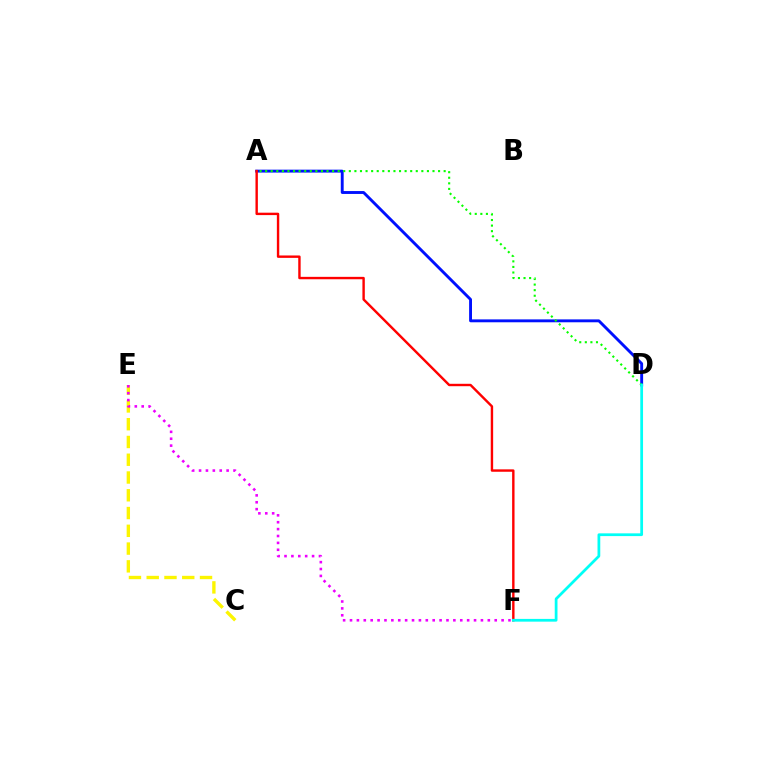{('C', 'E'): [{'color': '#fcf500', 'line_style': 'dashed', 'thickness': 2.41}], ('A', 'D'): [{'color': '#0010ff', 'line_style': 'solid', 'thickness': 2.08}, {'color': '#08ff00', 'line_style': 'dotted', 'thickness': 1.52}], ('A', 'F'): [{'color': '#ff0000', 'line_style': 'solid', 'thickness': 1.73}], ('E', 'F'): [{'color': '#ee00ff', 'line_style': 'dotted', 'thickness': 1.87}], ('D', 'F'): [{'color': '#00fff6', 'line_style': 'solid', 'thickness': 1.98}]}